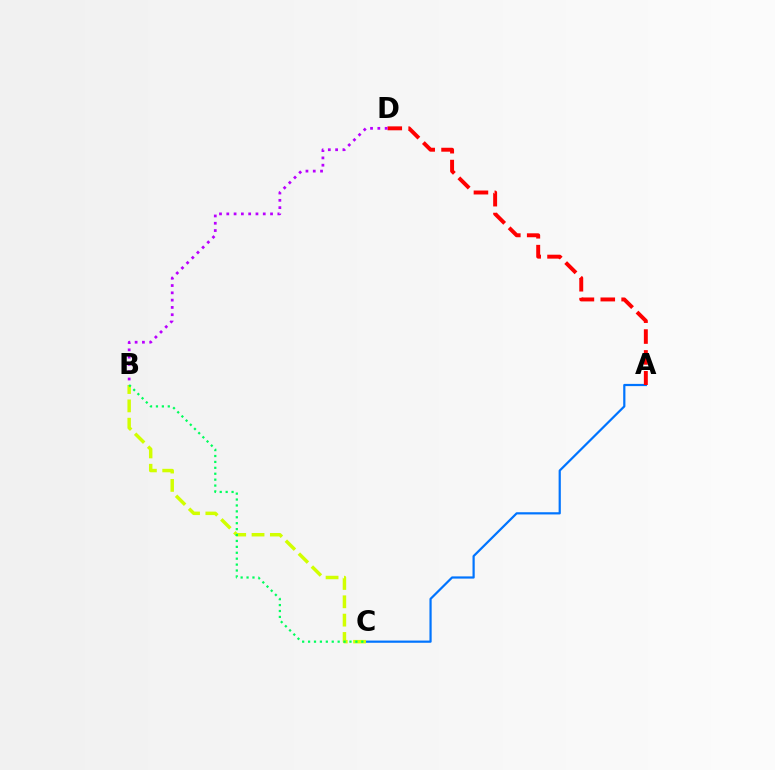{('A', 'C'): [{'color': '#0074ff', 'line_style': 'solid', 'thickness': 1.59}], ('A', 'D'): [{'color': '#ff0000', 'line_style': 'dashed', 'thickness': 2.83}], ('B', 'D'): [{'color': '#b900ff', 'line_style': 'dotted', 'thickness': 1.98}], ('B', 'C'): [{'color': '#d1ff00', 'line_style': 'dashed', 'thickness': 2.49}, {'color': '#00ff5c', 'line_style': 'dotted', 'thickness': 1.61}]}